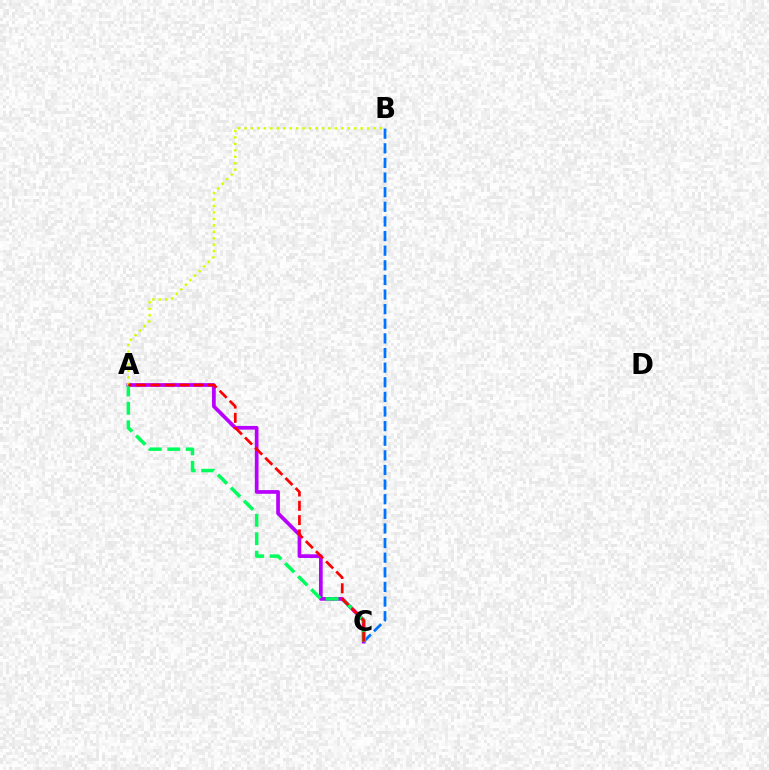{('A', 'C'): [{'color': '#b900ff', 'line_style': 'solid', 'thickness': 2.67}, {'color': '#00ff5c', 'line_style': 'dashed', 'thickness': 2.5}, {'color': '#ff0000', 'line_style': 'dashed', 'thickness': 1.94}], ('B', 'C'): [{'color': '#0074ff', 'line_style': 'dashed', 'thickness': 1.99}], ('A', 'B'): [{'color': '#d1ff00', 'line_style': 'dotted', 'thickness': 1.75}]}